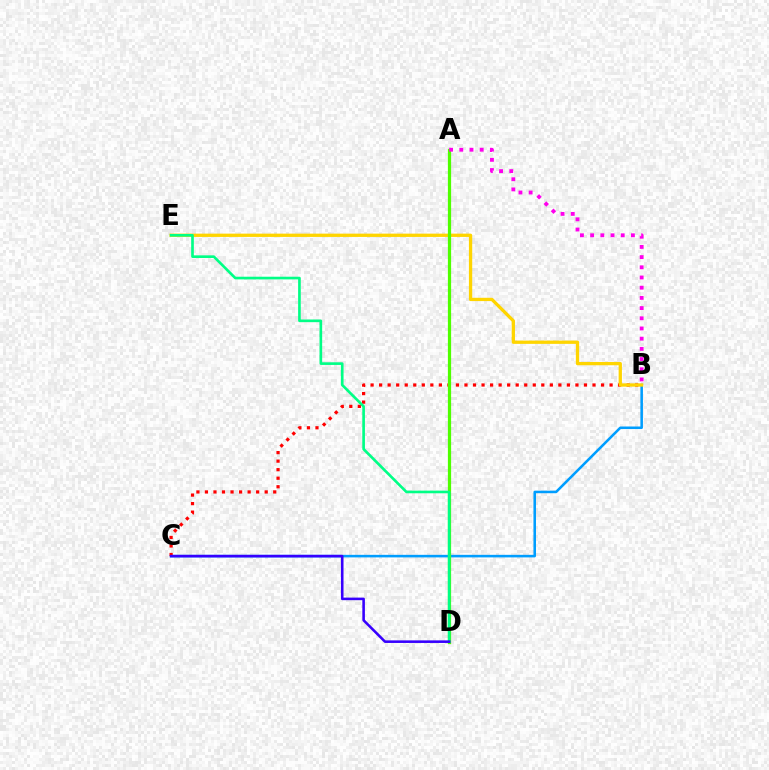{('B', 'C'): [{'color': '#009eff', 'line_style': 'solid', 'thickness': 1.84}, {'color': '#ff0000', 'line_style': 'dotted', 'thickness': 2.32}], ('B', 'E'): [{'color': '#ffd500', 'line_style': 'solid', 'thickness': 2.37}], ('A', 'D'): [{'color': '#4fff00', 'line_style': 'solid', 'thickness': 2.32}], ('A', 'B'): [{'color': '#ff00ed', 'line_style': 'dotted', 'thickness': 2.77}], ('D', 'E'): [{'color': '#00ff86', 'line_style': 'solid', 'thickness': 1.91}], ('C', 'D'): [{'color': '#3700ff', 'line_style': 'solid', 'thickness': 1.85}]}